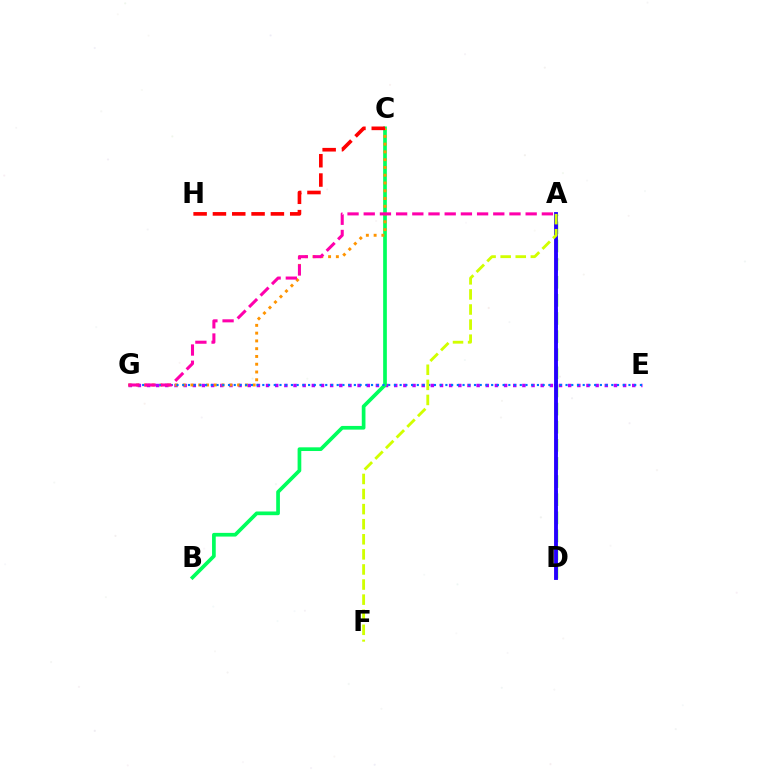{('A', 'D'): [{'color': '#00fff6', 'line_style': 'dotted', 'thickness': 2.15}, {'color': '#3dff00', 'line_style': 'dashed', 'thickness': 2.46}, {'color': '#2500ff', 'line_style': 'solid', 'thickness': 2.78}], ('E', 'G'): [{'color': '#b900ff', 'line_style': 'dotted', 'thickness': 2.49}, {'color': '#0074ff', 'line_style': 'dotted', 'thickness': 1.55}], ('B', 'C'): [{'color': '#00ff5c', 'line_style': 'solid', 'thickness': 2.66}], ('C', 'G'): [{'color': '#ff9400', 'line_style': 'dotted', 'thickness': 2.11}], ('A', 'F'): [{'color': '#d1ff00', 'line_style': 'dashed', 'thickness': 2.05}], ('A', 'G'): [{'color': '#ff00ac', 'line_style': 'dashed', 'thickness': 2.2}], ('C', 'H'): [{'color': '#ff0000', 'line_style': 'dashed', 'thickness': 2.62}]}